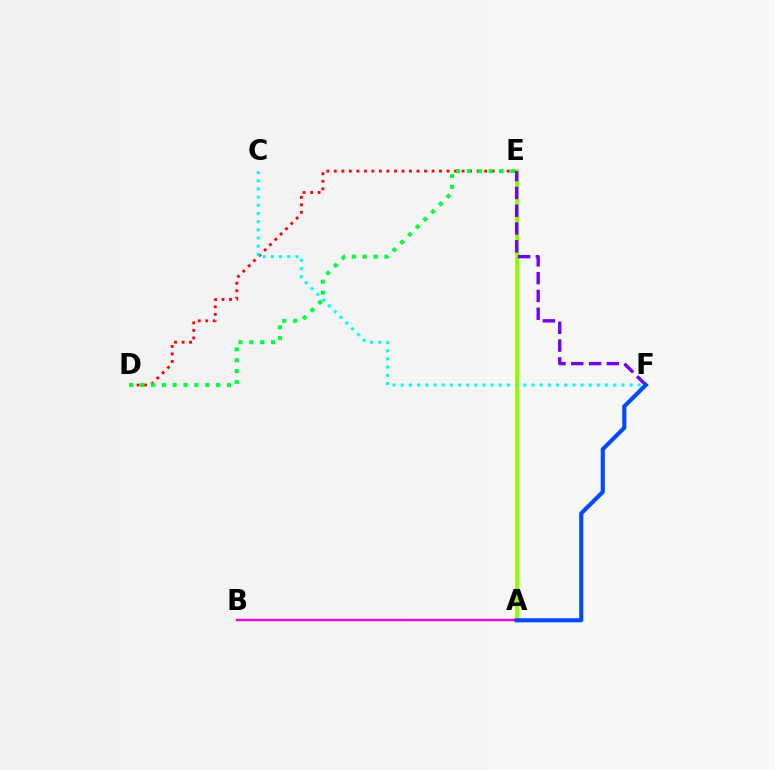{('D', 'E'): [{'color': '#ff0000', 'line_style': 'dotted', 'thickness': 2.04}, {'color': '#00ff39', 'line_style': 'dotted', 'thickness': 2.95}], ('A', 'E'): [{'color': '#ffbd00', 'line_style': 'solid', 'thickness': 2.57}, {'color': '#84ff00', 'line_style': 'solid', 'thickness': 2.48}], ('C', 'F'): [{'color': '#00fff6', 'line_style': 'dotted', 'thickness': 2.22}], ('A', 'B'): [{'color': '#ff00cf', 'line_style': 'solid', 'thickness': 1.75}], ('E', 'F'): [{'color': '#7200ff', 'line_style': 'dashed', 'thickness': 2.42}], ('A', 'F'): [{'color': '#004bff', 'line_style': 'solid', 'thickness': 2.96}]}